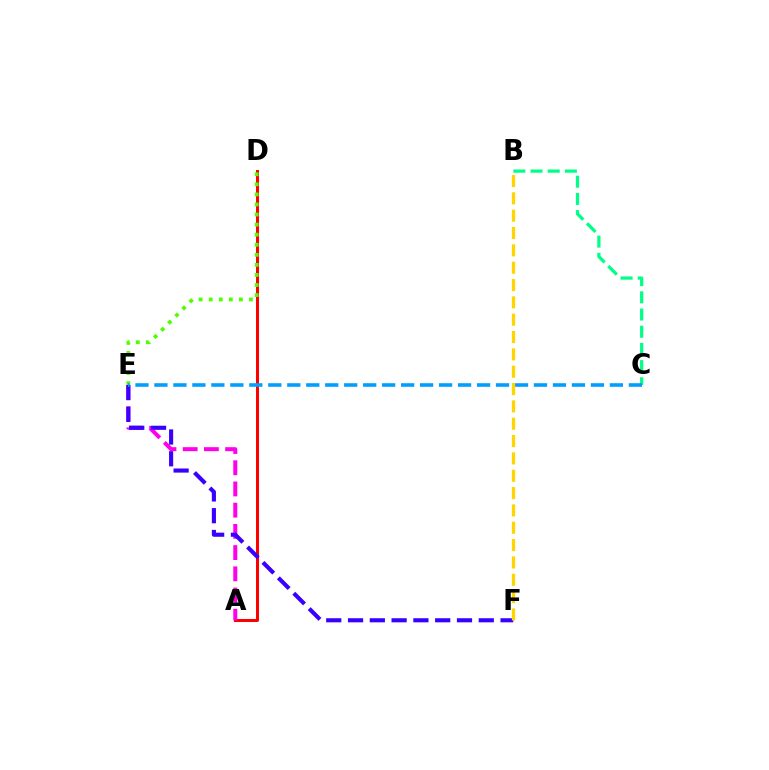{('A', 'D'): [{'color': '#ff0000', 'line_style': 'solid', 'thickness': 2.17}], ('B', 'C'): [{'color': '#00ff86', 'line_style': 'dashed', 'thickness': 2.34}], ('A', 'E'): [{'color': '#ff00ed', 'line_style': 'dashed', 'thickness': 2.88}], ('E', 'F'): [{'color': '#3700ff', 'line_style': 'dashed', 'thickness': 2.96}], ('D', 'E'): [{'color': '#4fff00', 'line_style': 'dotted', 'thickness': 2.74}], ('C', 'E'): [{'color': '#009eff', 'line_style': 'dashed', 'thickness': 2.58}], ('B', 'F'): [{'color': '#ffd500', 'line_style': 'dashed', 'thickness': 2.36}]}